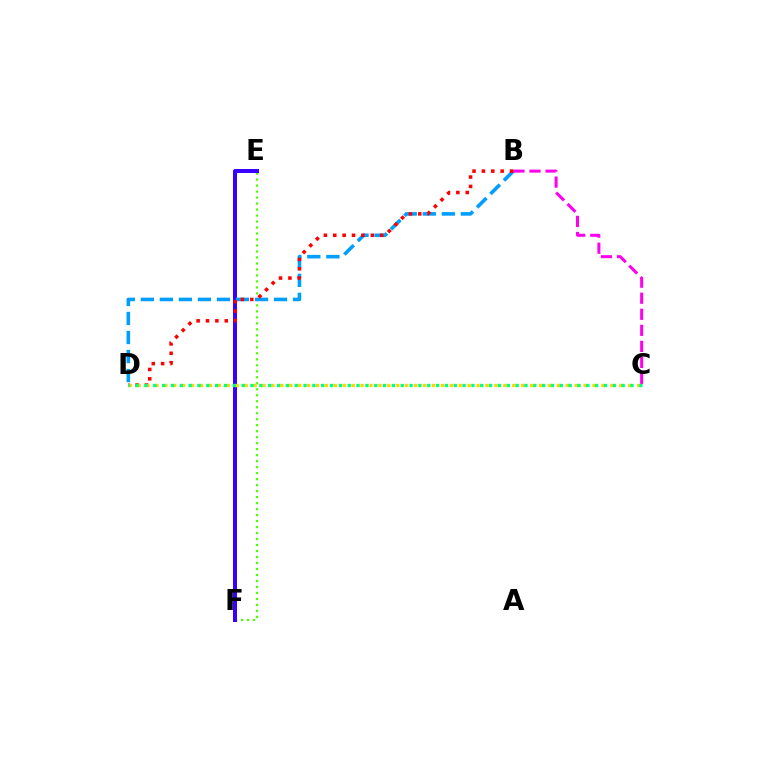{('E', 'F'): [{'color': '#4fff00', 'line_style': 'dotted', 'thickness': 1.63}, {'color': '#3700ff', 'line_style': 'solid', 'thickness': 2.87}], ('B', 'D'): [{'color': '#009eff', 'line_style': 'dashed', 'thickness': 2.58}, {'color': '#ff0000', 'line_style': 'dotted', 'thickness': 2.55}], ('B', 'C'): [{'color': '#ff00ed', 'line_style': 'dashed', 'thickness': 2.18}], ('C', 'D'): [{'color': '#ffd500', 'line_style': 'dotted', 'thickness': 2.42}, {'color': '#00ff86', 'line_style': 'dotted', 'thickness': 2.4}]}